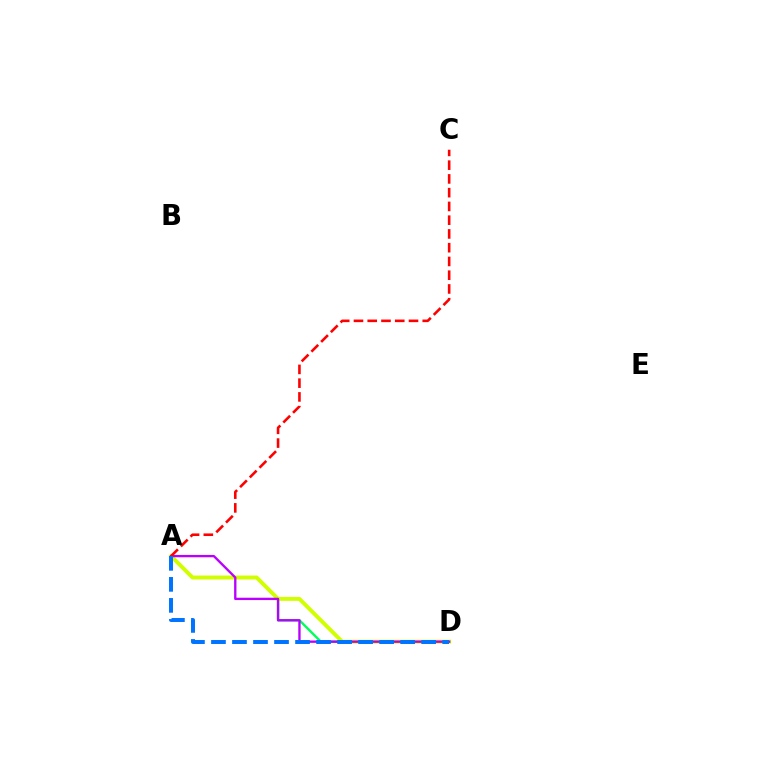{('A', 'D'): [{'color': '#00ff5c', 'line_style': 'solid', 'thickness': 1.71}, {'color': '#d1ff00', 'line_style': 'solid', 'thickness': 2.82}, {'color': '#b900ff', 'line_style': 'solid', 'thickness': 1.68}, {'color': '#0074ff', 'line_style': 'dashed', 'thickness': 2.86}], ('A', 'C'): [{'color': '#ff0000', 'line_style': 'dashed', 'thickness': 1.87}]}